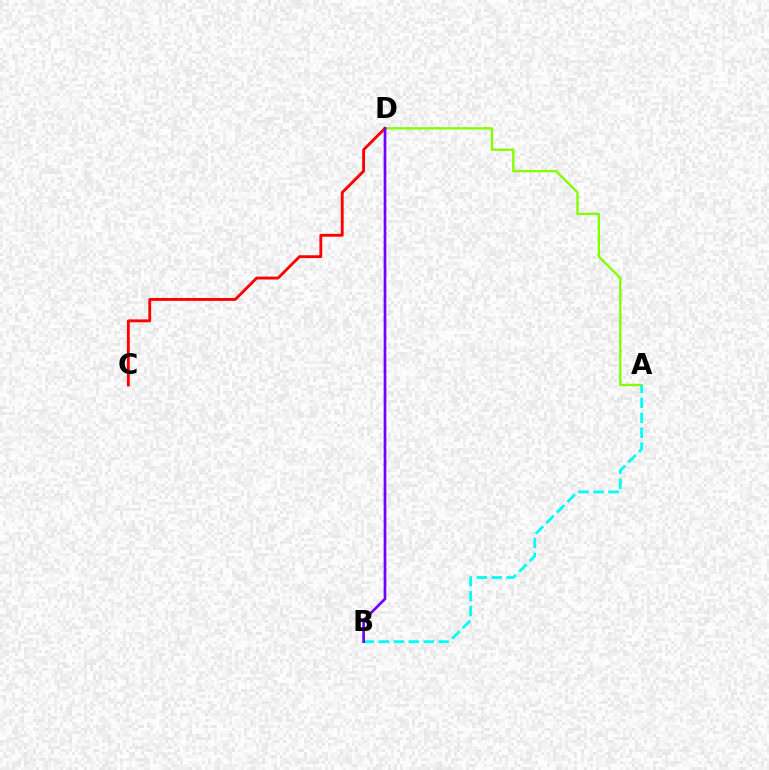{('A', 'D'): [{'color': '#84ff00', 'line_style': 'solid', 'thickness': 1.72}], ('A', 'B'): [{'color': '#00fff6', 'line_style': 'dashed', 'thickness': 2.03}], ('C', 'D'): [{'color': '#ff0000', 'line_style': 'solid', 'thickness': 2.06}], ('B', 'D'): [{'color': '#7200ff', 'line_style': 'solid', 'thickness': 1.94}]}